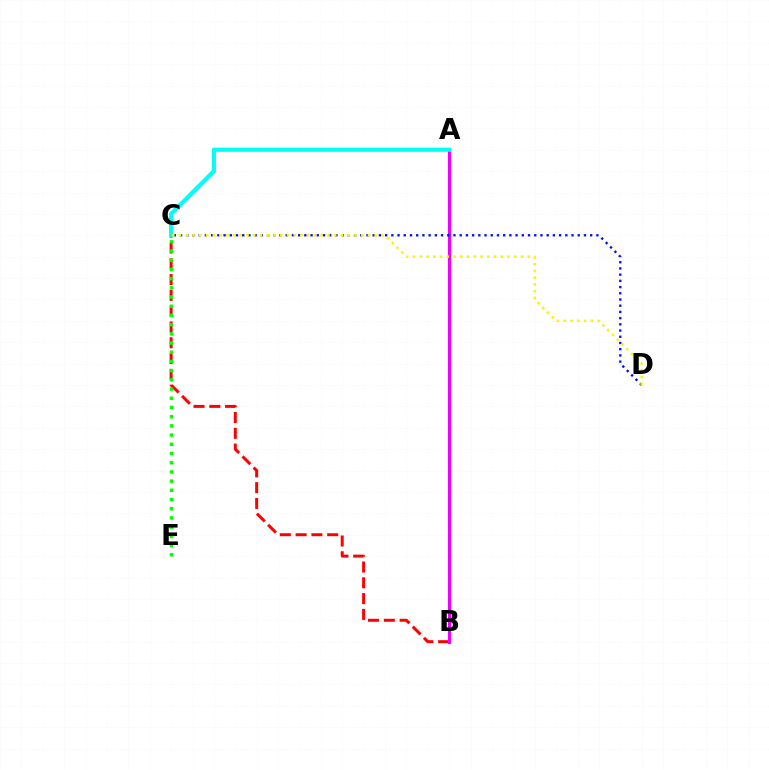{('B', 'C'): [{'color': '#ff0000', 'line_style': 'dashed', 'thickness': 2.15}], ('A', 'B'): [{'color': '#ee00ff', 'line_style': 'solid', 'thickness': 2.27}], ('C', 'D'): [{'color': '#0010ff', 'line_style': 'dotted', 'thickness': 1.69}, {'color': '#fcf500', 'line_style': 'dotted', 'thickness': 1.83}], ('C', 'E'): [{'color': '#08ff00', 'line_style': 'dotted', 'thickness': 2.5}], ('A', 'C'): [{'color': '#00fff6', 'line_style': 'solid', 'thickness': 3.0}]}